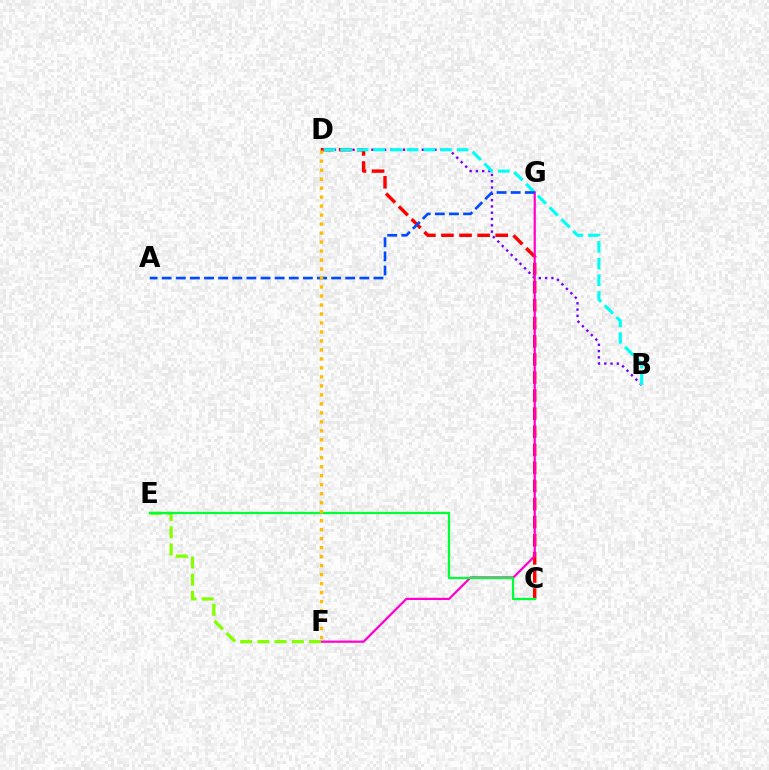{('B', 'D'): [{'color': '#7200ff', 'line_style': 'dotted', 'thickness': 1.71}, {'color': '#00fff6', 'line_style': 'dashed', 'thickness': 2.26}], ('C', 'D'): [{'color': '#ff0000', 'line_style': 'dashed', 'thickness': 2.46}], ('F', 'G'): [{'color': '#ff00cf', 'line_style': 'solid', 'thickness': 1.6}], ('E', 'F'): [{'color': '#84ff00', 'line_style': 'dashed', 'thickness': 2.34}], ('A', 'G'): [{'color': '#004bff', 'line_style': 'dashed', 'thickness': 1.92}], ('C', 'E'): [{'color': '#00ff39', 'line_style': 'solid', 'thickness': 1.65}], ('D', 'F'): [{'color': '#ffbd00', 'line_style': 'dotted', 'thickness': 2.44}]}